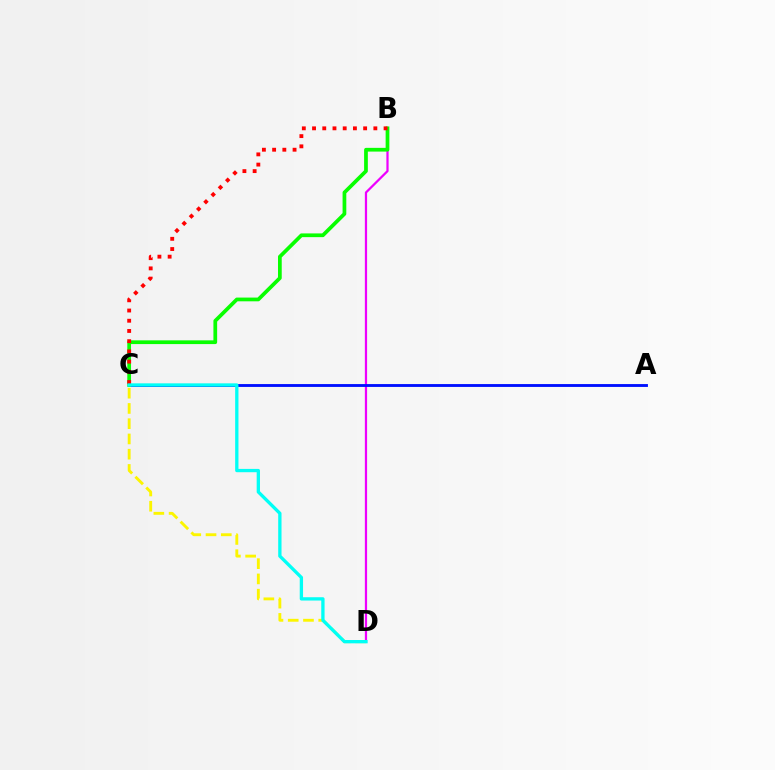{('B', 'D'): [{'color': '#ee00ff', 'line_style': 'solid', 'thickness': 1.61}], ('C', 'D'): [{'color': '#fcf500', 'line_style': 'dashed', 'thickness': 2.07}, {'color': '#00fff6', 'line_style': 'solid', 'thickness': 2.38}], ('A', 'C'): [{'color': '#0010ff', 'line_style': 'solid', 'thickness': 2.06}], ('B', 'C'): [{'color': '#08ff00', 'line_style': 'solid', 'thickness': 2.69}, {'color': '#ff0000', 'line_style': 'dotted', 'thickness': 2.78}]}